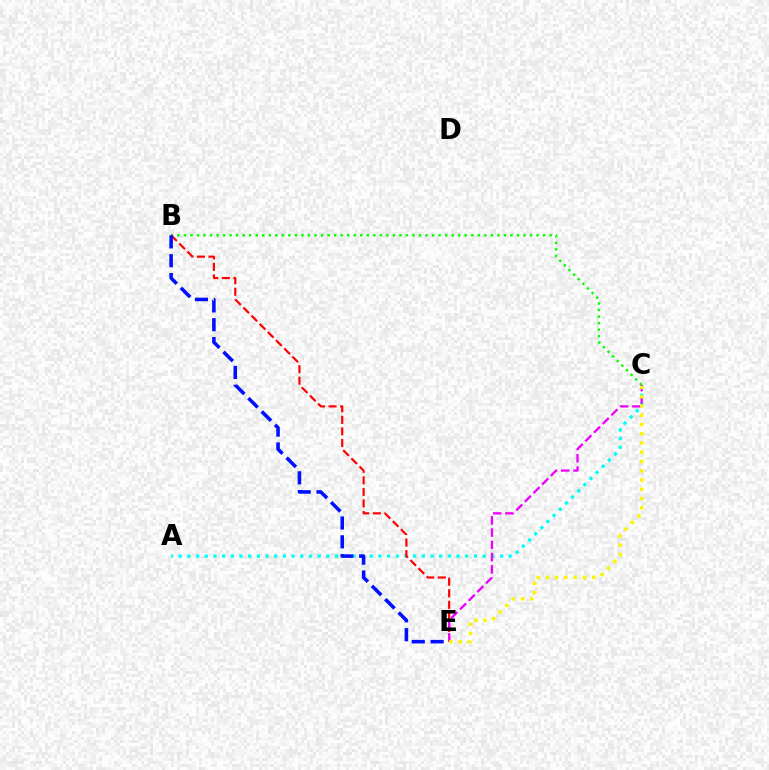{('A', 'C'): [{'color': '#00fff6', 'line_style': 'dotted', 'thickness': 2.36}], ('B', 'C'): [{'color': '#08ff00', 'line_style': 'dotted', 'thickness': 1.77}], ('B', 'E'): [{'color': '#ff0000', 'line_style': 'dashed', 'thickness': 1.57}, {'color': '#0010ff', 'line_style': 'dashed', 'thickness': 2.56}], ('C', 'E'): [{'color': '#ee00ff', 'line_style': 'dashed', 'thickness': 1.66}, {'color': '#fcf500', 'line_style': 'dotted', 'thickness': 2.52}]}